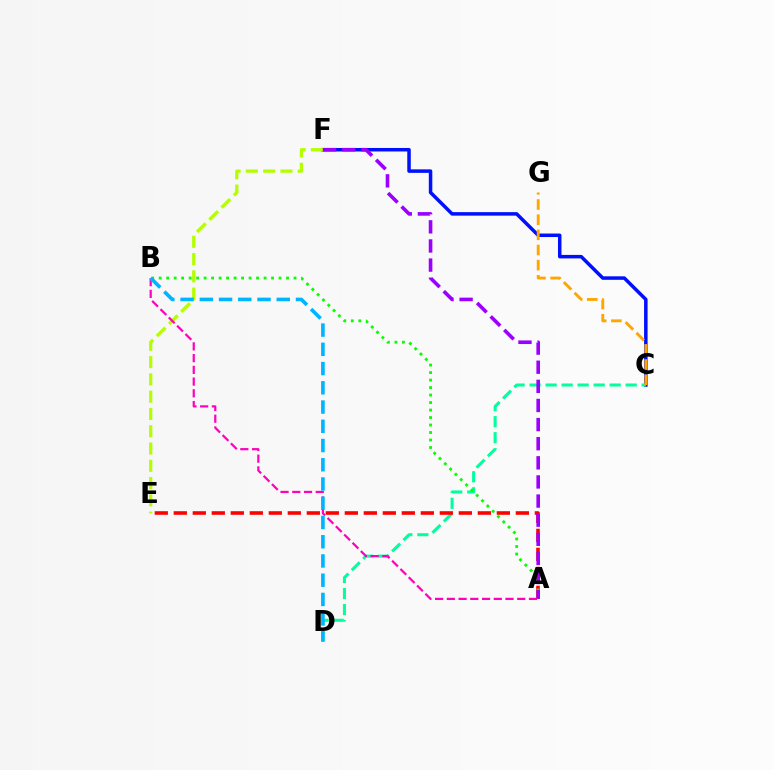{('C', 'F'): [{'color': '#0010ff', 'line_style': 'solid', 'thickness': 2.52}], ('C', 'D'): [{'color': '#00ff9d', 'line_style': 'dashed', 'thickness': 2.18}], ('E', 'F'): [{'color': '#b3ff00', 'line_style': 'dashed', 'thickness': 2.35}], ('A', 'E'): [{'color': '#ff0000', 'line_style': 'dashed', 'thickness': 2.58}], ('A', 'B'): [{'color': '#08ff00', 'line_style': 'dotted', 'thickness': 2.04}, {'color': '#ff00bd', 'line_style': 'dashed', 'thickness': 1.59}], ('A', 'F'): [{'color': '#9b00ff', 'line_style': 'dashed', 'thickness': 2.6}], ('C', 'G'): [{'color': '#ffa500', 'line_style': 'dashed', 'thickness': 2.06}], ('B', 'D'): [{'color': '#00b5ff', 'line_style': 'dashed', 'thickness': 2.61}]}